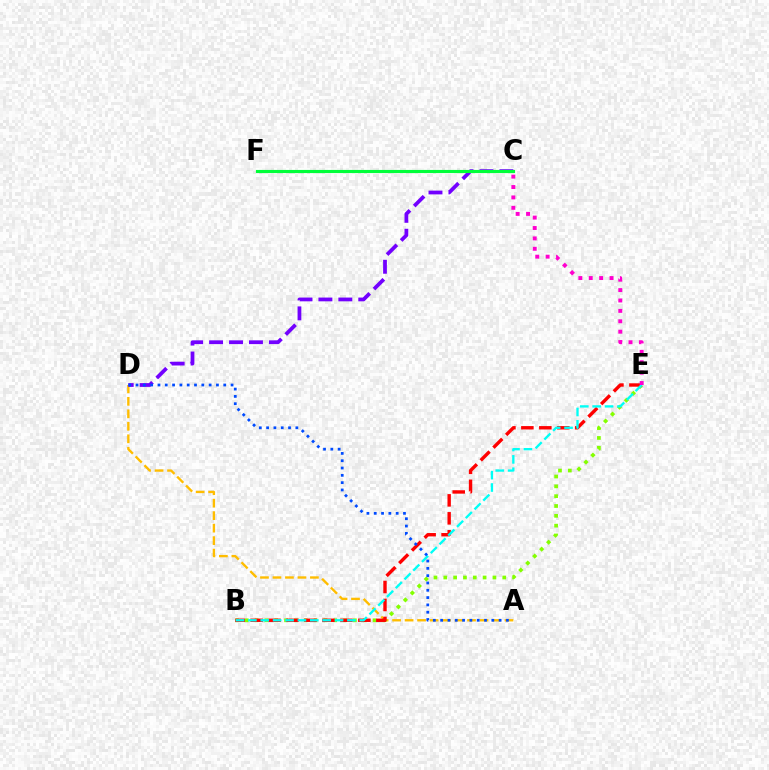{('A', 'D'): [{'color': '#ffbd00', 'line_style': 'dashed', 'thickness': 1.7}, {'color': '#004bff', 'line_style': 'dotted', 'thickness': 1.99}], ('B', 'E'): [{'color': '#84ff00', 'line_style': 'dotted', 'thickness': 2.67}, {'color': '#ff0000', 'line_style': 'dashed', 'thickness': 2.44}, {'color': '#00fff6', 'line_style': 'dashed', 'thickness': 1.68}], ('C', 'D'): [{'color': '#7200ff', 'line_style': 'dashed', 'thickness': 2.71}], ('C', 'F'): [{'color': '#00ff39', 'line_style': 'solid', 'thickness': 2.26}], ('C', 'E'): [{'color': '#ff00cf', 'line_style': 'dotted', 'thickness': 2.82}]}